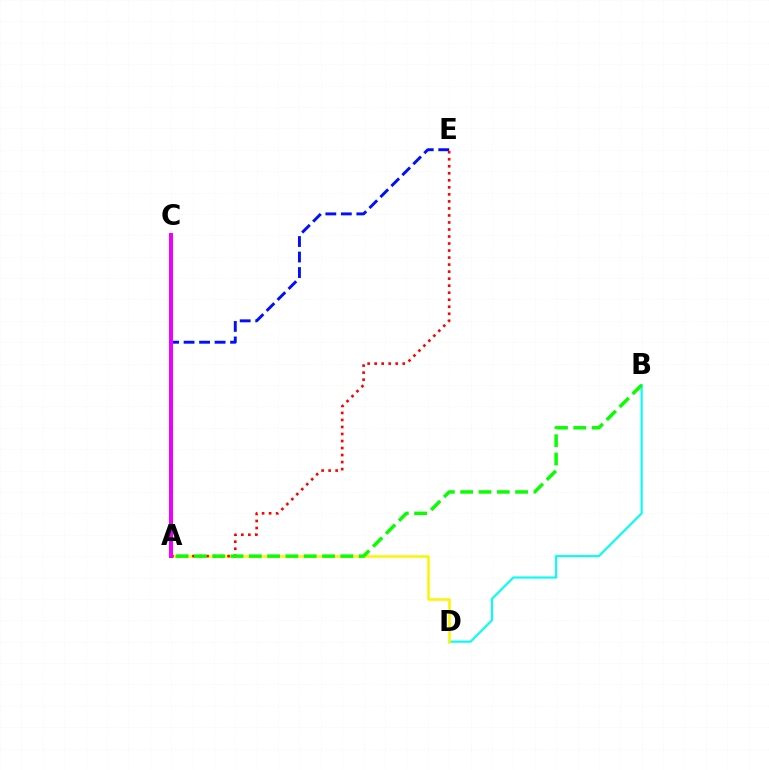{('A', 'E'): [{'color': '#0010ff', 'line_style': 'dashed', 'thickness': 2.11}, {'color': '#ff0000', 'line_style': 'dotted', 'thickness': 1.91}], ('B', 'D'): [{'color': '#00fff6', 'line_style': 'solid', 'thickness': 1.51}], ('A', 'D'): [{'color': '#fcf500', 'line_style': 'solid', 'thickness': 1.81}], ('A', 'B'): [{'color': '#08ff00', 'line_style': 'dashed', 'thickness': 2.49}], ('A', 'C'): [{'color': '#ee00ff', 'line_style': 'solid', 'thickness': 2.87}]}